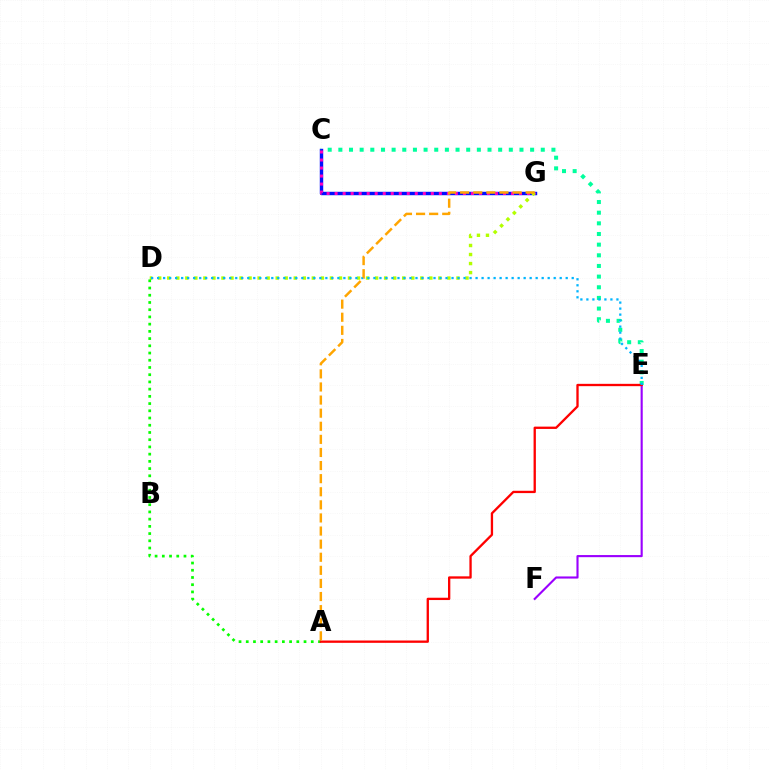{('C', 'G'): [{'color': '#0010ff', 'line_style': 'solid', 'thickness': 2.47}, {'color': '#ff00bd', 'line_style': 'dotted', 'thickness': 2.18}], ('D', 'G'): [{'color': '#b3ff00', 'line_style': 'dotted', 'thickness': 2.46}], ('E', 'F'): [{'color': '#9b00ff', 'line_style': 'solid', 'thickness': 1.53}], ('C', 'E'): [{'color': '#00ff9d', 'line_style': 'dotted', 'thickness': 2.89}], ('A', 'D'): [{'color': '#08ff00', 'line_style': 'dotted', 'thickness': 1.96}], ('A', 'E'): [{'color': '#ff0000', 'line_style': 'solid', 'thickness': 1.67}], ('D', 'E'): [{'color': '#00b5ff', 'line_style': 'dotted', 'thickness': 1.63}], ('A', 'G'): [{'color': '#ffa500', 'line_style': 'dashed', 'thickness': 1.78}]}